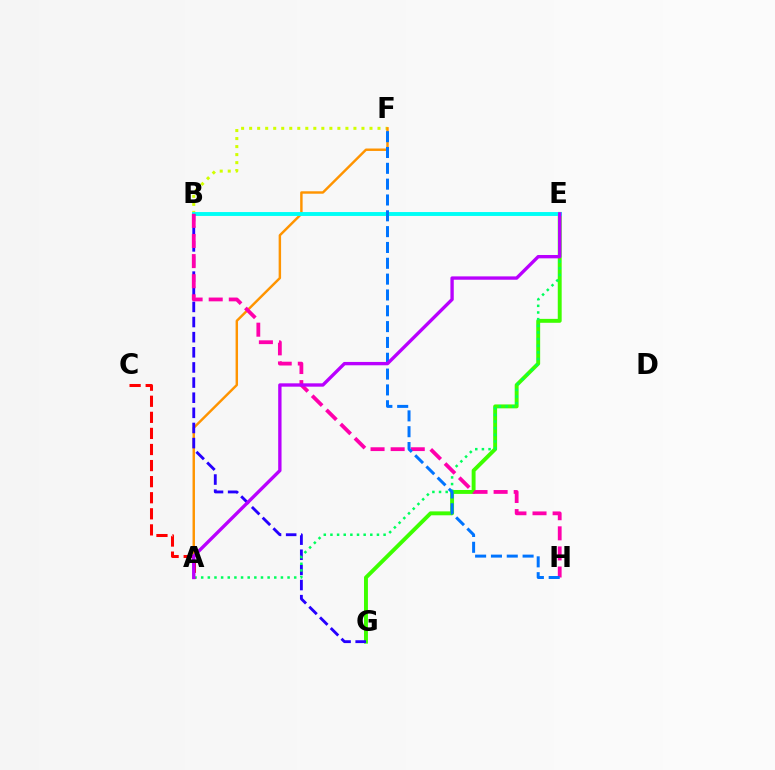{('B', 'F'): [{'color': '#d1ff00', 'line_style': 'dotted', 'thickness': 2.18}], ('A', 'F'): [{'color': '#ff9400', 'line_style': 'solid', 'thickness': 1.76}], ('E', 'G'): [{'color': '#3dff00', 'line_style': 'solid', 'thickness': 2.82}], ('B', 'E'): [{'color': '#00fff6', 'line_style': 'solid', 'thickness': 2.81}], ('B', 'G'): [{'color': '#2500ff', 'line_style': 'dashed', 'thickness': 2.06}], ('A', 'E'): [{'color': '#00ff5c', 'line_style': 'dotted', 'thickness': 1.81}, {'color': '#b900ff', 'line_style': 'solid', 'thickness': 2.41}], ('B', 'H'): [{'color': '#ff00ac', 'line_style': 'dashed', 'thickness': 2.73}], ('F', 'H'): [{'color': '#0074ff', 'line_style': 'dashed', 'thickness': 2.15}], ('A', 'C'): [{'color': '#ff0000', 'line_style': 'dashed', 'thickness': 2.18}]}